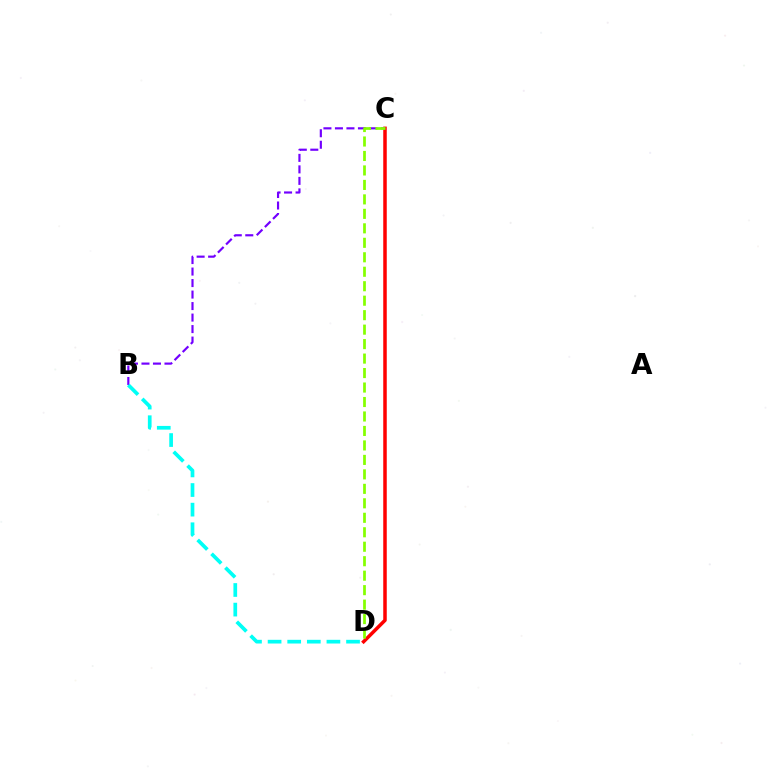{('C', 'D'): [{'color': '#ff0000', 'line_style': 'solid', 'thickness': 2.53}, {'color': '#84ff00', 'line_style': 'dashed', 'thickness': 1.97}], ('B', 'C'): [{'color': '#7200ff', 'line_style': 'dashed', 'thickness': 1.56}], ('B', 'D'): [{'color': '#00fff6', 'line_style': 'dashed', 'thickness': 2.66}]}